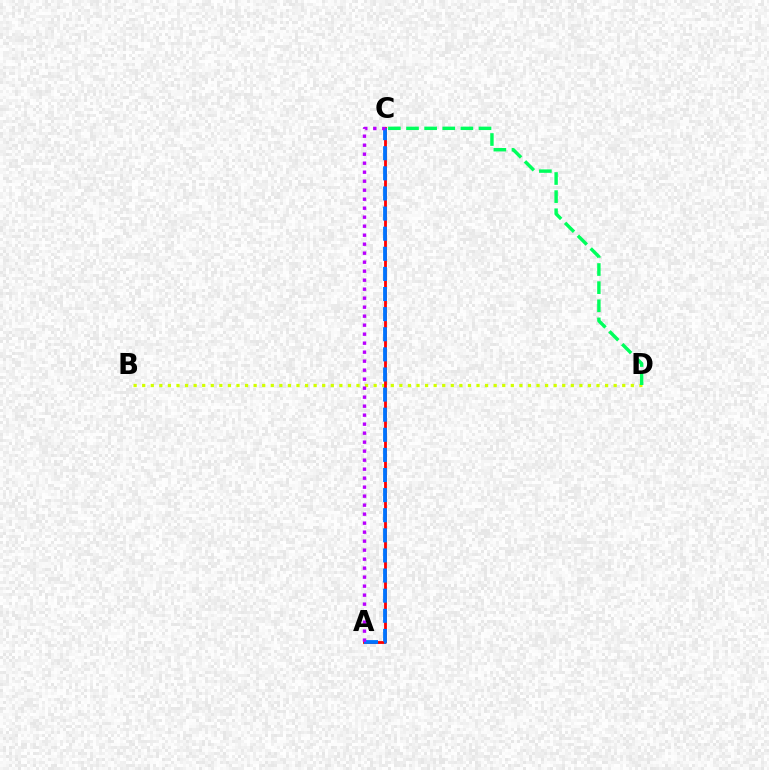{('B', 'D'): [{'color': '#d1ff00', 'line_style': 'dotted', 'thickness': 2.33}], ('A', 'C'): [{'color': '#ff0000', 'line_style': 'solid', 'thickness': 2.03}, {'color': '#0074ff', 'line_style': 'dashed', 'thickness': 2.73}, {'color': '#b900ff', 'line_style': 'dotted', 'thickness': 2.44}], ('C', 'D'): [{'color': '#00ff5c', 'line_style': 'dashed', 'thickness': 2.46}]}